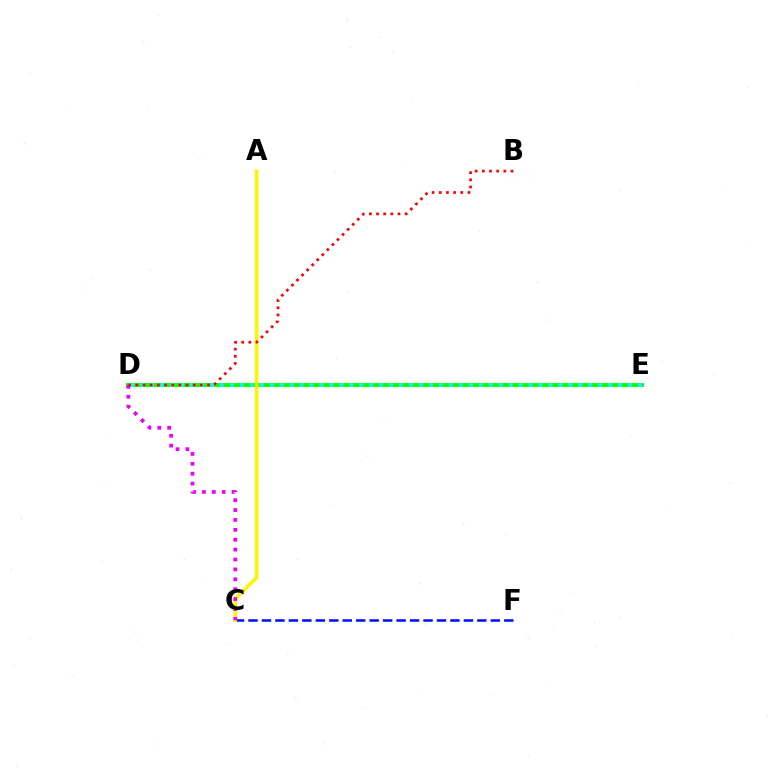{('D', 'E'): [{'color': '#08ff00', 'line_style': 'solid', 'thickness': 2.82}, {'color': '#00fff6', 'line_style': 'dotted', 'thickness': 2.71}], ('C', 'F'): [{'color': '#0010ff', 'line_style': 'dashed', 'thickness': 1.83}], ('A', 'C'): [{'color': '#fcf500', 'line_style': 'solid', 'thickness': 2.55}], ('C', 'D'): [{'color': '#ee00ff', 'line_style': 'dotted', 'thickness': 2.69}], ('B', 'D'): [{'color': '#ff0000', 'line_style': 'dotted', 'thickness': 1.95}]}